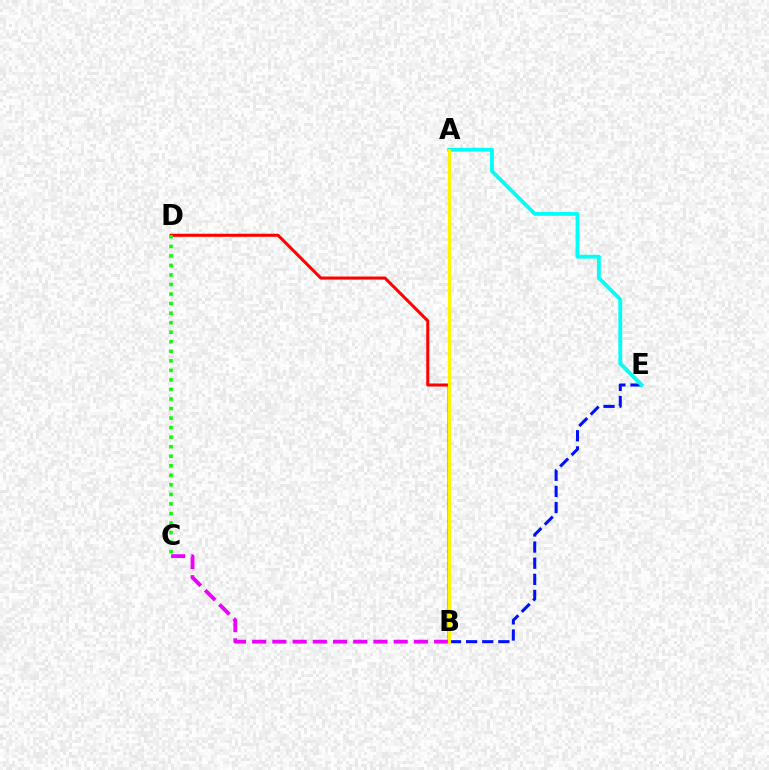{('B', 'E'): [{'color': '#0010ff', 'line_style': 'dashed', 'thickness': 2.19}], ('A', 'E'): [{'color': '#00fff6', 'line_style': 'solid', 'thickness': 2.76}], ('B', 'D'): [{'color': '#ff0000', 'line_style': 'solid', 'thickness': 2.19}], ('B', 'C'): [{'color': '#ee00ff', 'line_style': 'dashed', 'thickness': 2.75}], ('A', 'B'): [{'color': '#fcf500', 'line_style': 'solid', 'thickness': 2.3}], ('C', 'D'): [{'color': '#08ff00', 'line_style': 'dotted', 'thickness': 2.59}]}